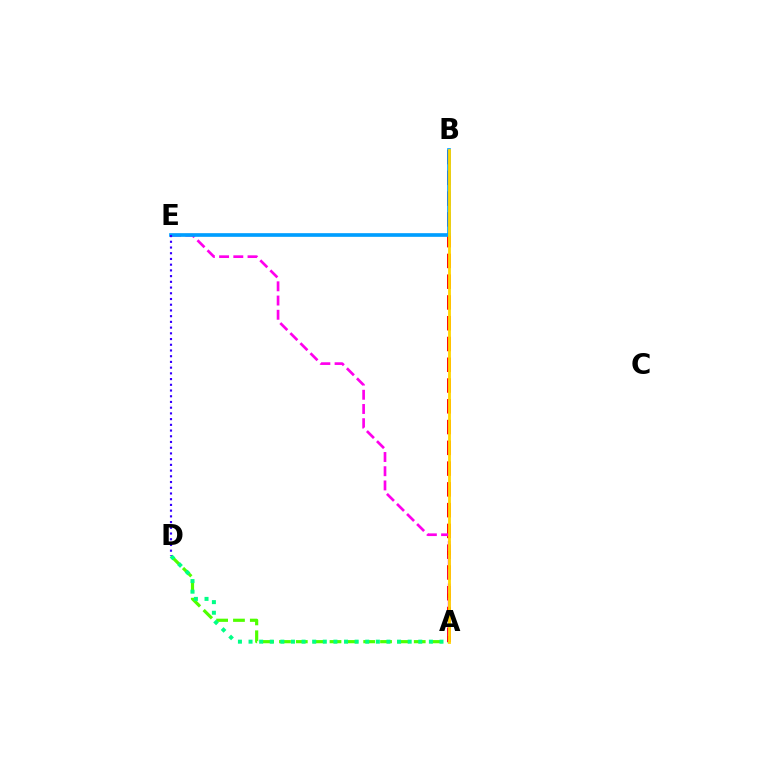{('A', 'D'): [{'color': '#4fff00', 'line_style': 'dashed', 'thickness': 2.29}, {'color': '#00ff86', 'line_style': 'dotted', 'thickness': 2.88}], ('A', 'B'): [{'color': '#ff0000', 'line_style': 'dashed', 'thickness': 2.82}, {'color': '#ffd500', 'line_style': 'solid', 'thickness': 2.02}], ('A', 'E'): [{'color': '#ff00ed', 'line_style': 'dashed', 'thickness': 1.93}], ('B', 'E'): [{'color': '#009eff', 'line_style': 'solid', 'thickness': 2.64}], ('D', 'E'): [{'color': '#3700ff', 'line_style': 'dotted', 'thickness': 1.55}]}